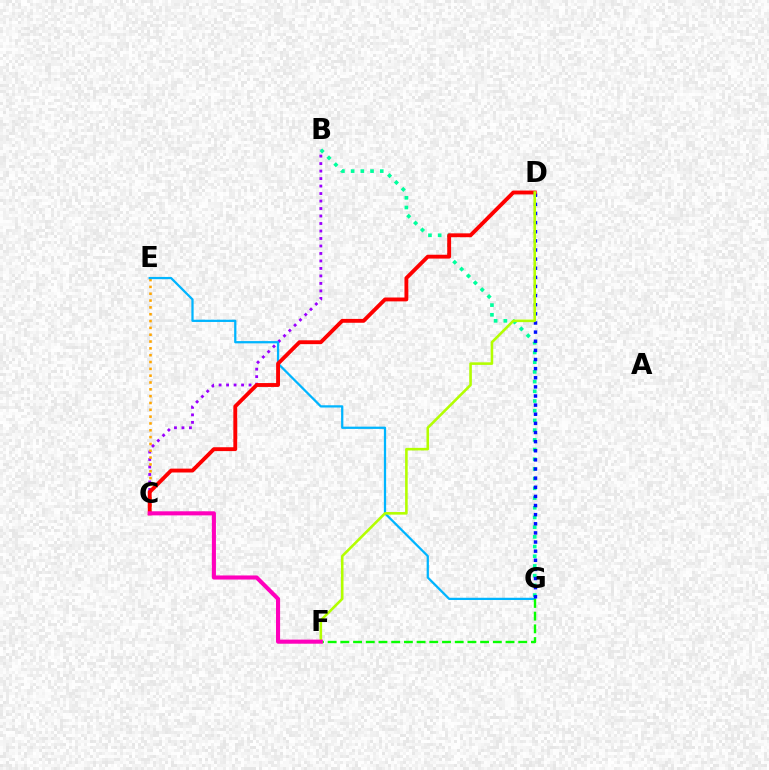{('B', 'C'): [{'color': '#9b00ff', 'line_style': 'dotted', 'thickness': 2.03}], ('C', 'E'): [{'color': '#ffa500', 'line_style': 'dotted', 'thickness': 1.85}], ('B', 'G'): [{'color': '#00ff9d', 'line_style': 'dotted', 'thickness': 2.64}], ('E', 'G'): [{'color': '#00b5ff', 'line_style': 'solid', 'thickness': 1.62}], ('F', 'G'): [{'color': '#08ff00', 'line_style': 'dashed', 'thickness': 1.73}], ('D', 'G'): [{'color': '#0010ff', 'line_style': 'dotted', 'thickness': 2.48}], ('C', 'D'): [{'color': '#ff0000', 'line_style': 'solid', 'thickness': 2.78}], ('D', 'F'): [{'color': '#b3ff00', 'line_style': 'solid', 'thickness': 1.86}], ('C', 'F'): [{'color': '#ff00bd', 'line_style': 'solid', 'thickness': 2.94}]}